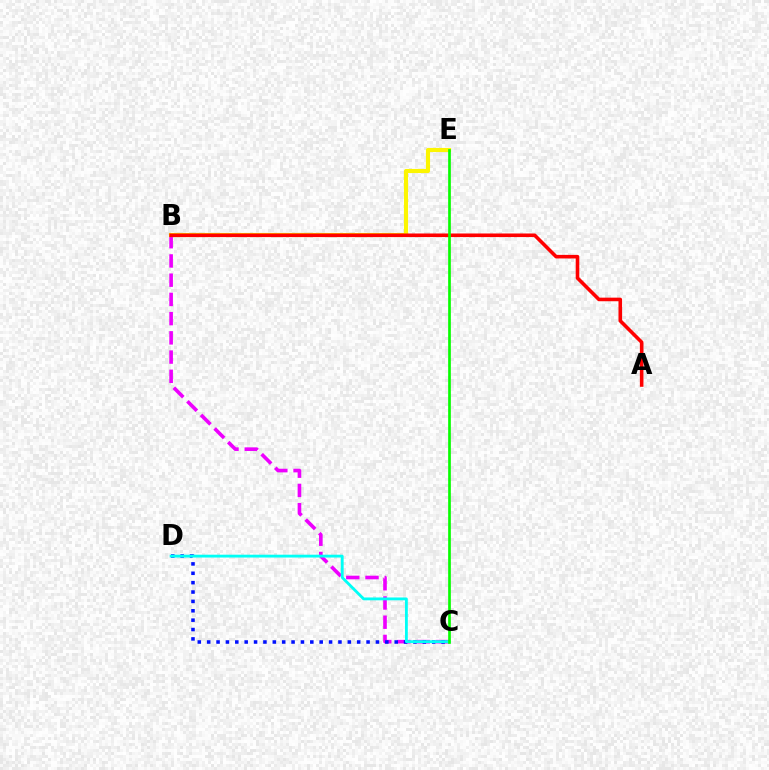{('B', 'C'): [{'color': '#ee00ff', 'line_style': 'dashed', 'thickness': 2.61}], ('B', 'E'): [{'color': '#fcf500', 'line_style': 'solid', 'thickness': 2.96}], ('C', 'D'): [{'color': '#0010ff', 'line_style': 'dotted', 'thickness': 2.55}, {'color': '#00fff6', 'line_style': 'solid', 'thickness': 2.03}], ('A', 'B'): [{'color': '#ff0000', 'line_style': 'solid', 'thickness': 2.58}], ('C', 'E'): [{'color': '#08ff00', 'line_style': 'solid', 'thickness': 1.93}]}